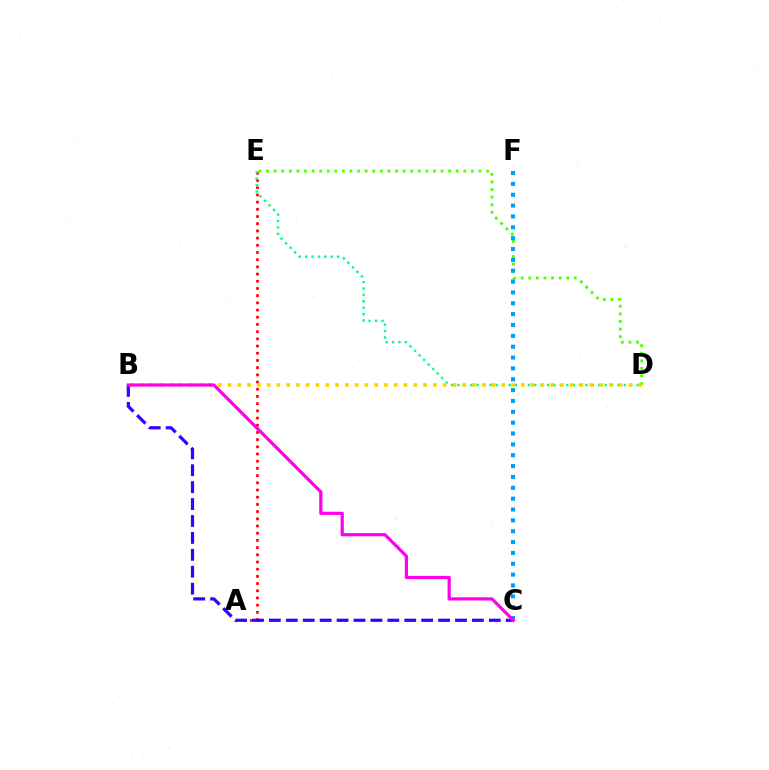{('A', 'E'): [{'color': '#ff0000', 'line_style': 'dotted', 'thickness': 1.96}], ('D', 'E'): [{'color': '#4fff00', 'line_style': 'dotted', 'thickness': 2.06}, {'color': '#00ff86', 'line_style': 'dotted', 'thickness': 1.74}], ('C', 'F'): [{'color': '#009eff', 'line_style': 'dotted', 'thickness': 2.95}], ('B', 'D'): [{'color': '#ffd500', 'line_style': 'dotted', 'thickness': 2.66}], ('B', 'C'): [{'color': '#3700ff', 'line_style': 'dashed', 'thickness': 2.3}, {'color': '#ff00ed', 'line_style': 'solid', 'thickness': 2.3}]}